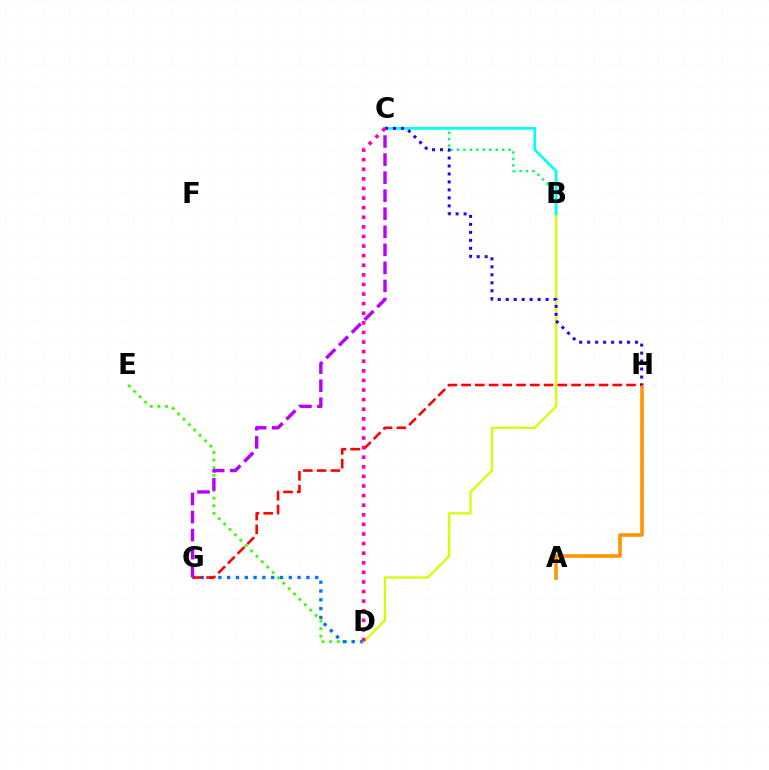{('D', 'E'): [{'color': '#3dff00', 'line_style': 'dotted', 'thickness': 2.07}], ('D', 'G'): [{'color': '#0074ff', 'line_style': 'dotted', 'thickness': 2.39}], ('A', 'H'): [{'color': '#ff9400', 'line_style': 'solid', 'thickness': 2.57}], ('B', 'D'): [{'color': '#d1ff00', 'line_style': 'solid', 'thickness': 1.62}], ('B', 'C'): [{'color': '#00ff5c', 'line_style': 'dotted', 'thickness': 1.75}, {'color': '#00fff6', 'line_style': 'solid', 'thickness': 1.94}], ('G', 'H'): [{'color': '#ff0000', 'line_style': 'dashed', 'thickness': 1.87}], ('C', 'H'): [{'color': '#2500ff', 'line_style': 'dotted', 'thickness': 2.17}], ('C', 'G'): [{'color': '#b900ff', 'line_style': 'dashed', 'thickness': 2.45}], ('C', 'D'): [{'color': '#ff00ac', 'line_style': 'dotted', 'thickness': 2.61}]}